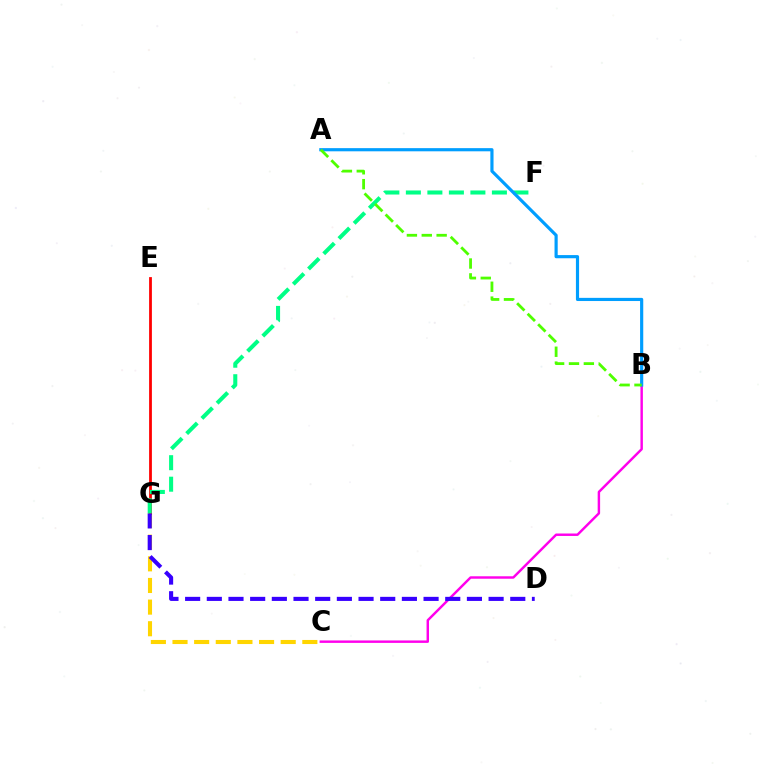{('C', 'G'): [{'color': '#ffd500', 'line_style': 'dashed', 'thickness': 2.94}], ('B', 'C'): [{'color': '#ff00ed', 'line_style': 'solid', 'thickness': 1.76}], ('E', 'G'): [{'color': '#ff0000', 'line_style': 'solid', 'thickness': 2.0}], ('D', 'G'): [{'color': '#3700ff', 'line_style': 'dashed', 'thickness': 2.94}], ('F', 'G'): [{'color': '#00ff86', 'line_style': 'dashed', 'thickness': 2.92}], ('A', 'B'): [{'color': '#009eff', 'line_style': 'solid', 'thickness': 2.28}, {'color': '#4fff00', 'line_style': 'dashed', 'thickness': 2.02}]}